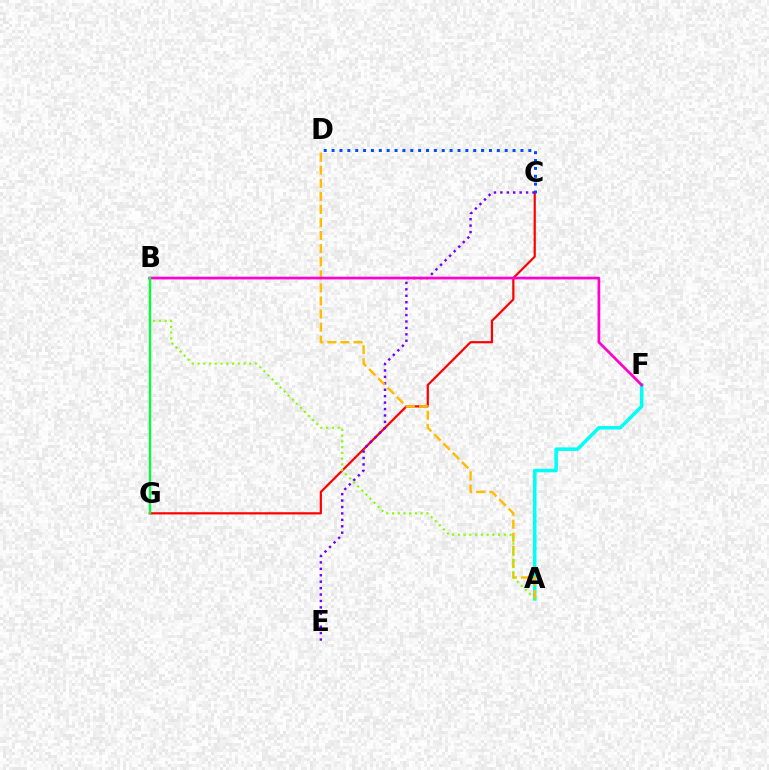{('C', 'G'): [{'color': '#ff0000', 'line_style': 'solid', 'thickness': 1.59}], ('C', 'D'): [{'color': '#004bff', 'line_style': 'dotted', 'thickness': 2.14}], ('C', 'E'): [{'color': '#7200ff', 'line_style': 'dotted', 'thickness': 1.75}], ('A', 'F'): [{'color': '#00fff6', 'line_style': 'solid', 'thickness': 2.55}], ('A', 'D'): [{'color': '#ffbd00', 'line_style': 'dashed', 'thickness': 1.78}], ('A', 'B'): [{'color': '#84ff00', 'line_style': 'dotted', 'thickness': 1.56}], ('B', 'F'): [{'color': '#ff00cf', 'line_style': 'solid', 'thickness': 1.95}], ('B', 'G'): [{'color': '#00ff39', 'line_style': 'solid', 'thickness': 1.66}]}